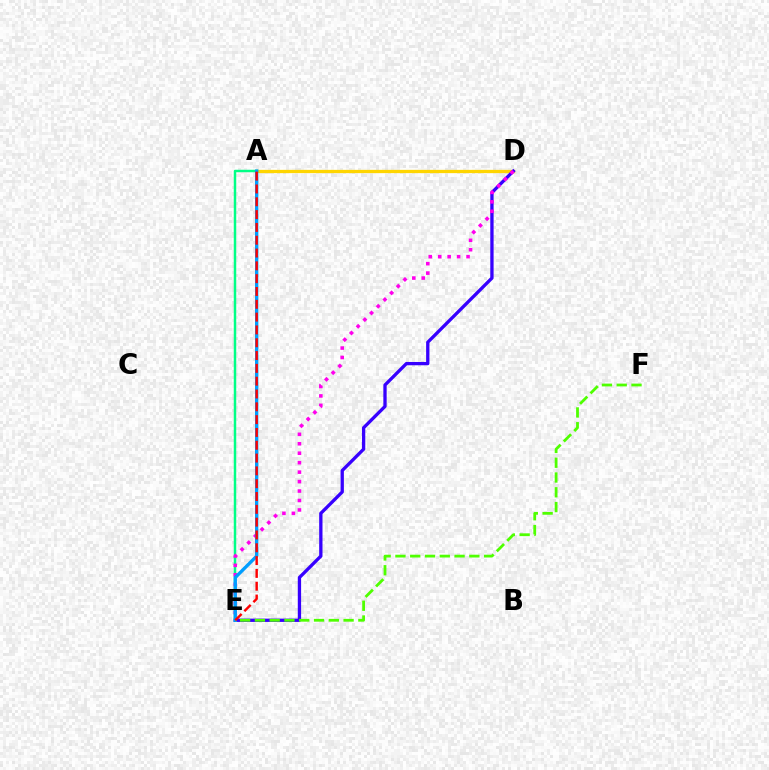{('A', 'D'): [{'color': '#ffd500', 'line_style': 'solid', 'thickness': 2.36}], ('A', 'E'): [{'color': '#00ff86', 'line_style': 'solid', 'thickness': 1.78}, {'color': '#009eff', 'line_style': 'solid', 'thickness': 2.4}, {'color': '#ff0000', 'line_style': 'dashed', 'thickness': 1.74}], ('D', 'E'): [{'color': '#3700ff', 'line_style': 'solid', 'thickness': 2.38}, {'color': '#ff00ed', 'line_style': 'dotted', 'thickness': 2.57}], ('E', 'F'): [{'color': '#4fff00', 'line_style': 'dashed', 'thickness': 2.01}]}